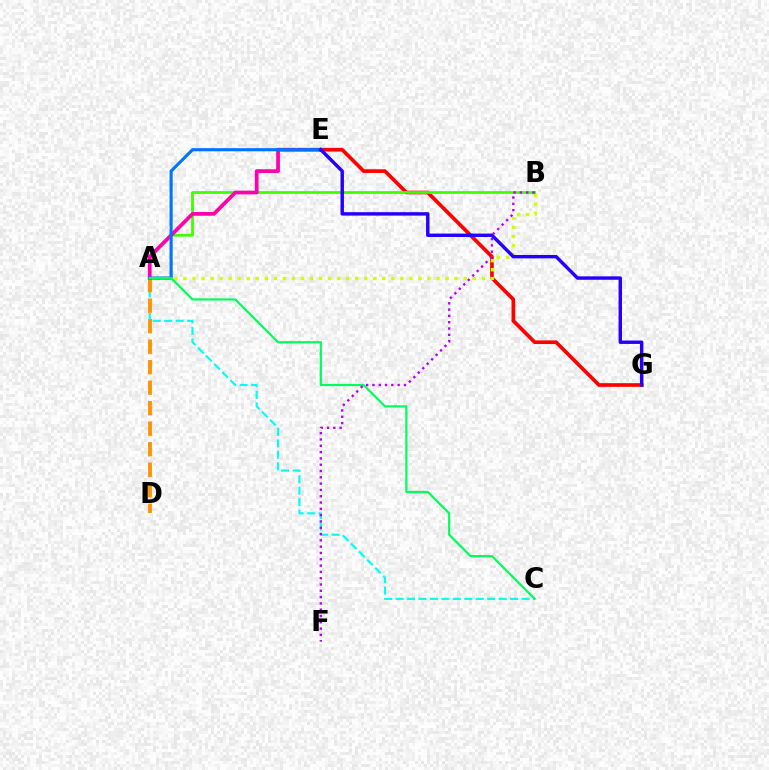{('E', 'G'): [{'color': '#ff0000', 'line_style': 'solid', 'thickness': 2.65}, {'color': '#2500ff', 'line_style': 'solid', 'thickness': 2.47}], ('A', 'B'): [{'color': '#d1ff00', 'line_style': 'dotted', 'thickness': 2.46}, {'color': '#3dff00', 'line_style': 'solid', 'thickness': 1.96}], ('A', 'C'): [{'color': '#00fff6', 'line_style': 'dashed', 'thickness': 1.56}, {'color': '#00ff5c', 'line_style': 'solid', 'thickness': 1.59}], ('A', 'E'): [{'color': '#ff00ac', 'line_style': 'solid', 'thickness': 2.69}, {'color': '#0074ff', 'line_style': 'solid', 'thickness': 2.25}], ('A', 'D'): [{'color': '#ff9400', 'line_style': 'dashed', 'thickness': 2.79}], ('B', 'F'): [{'color': '#b900ff', 'line_style': 'dotted', 'thickness': 1.71}]}